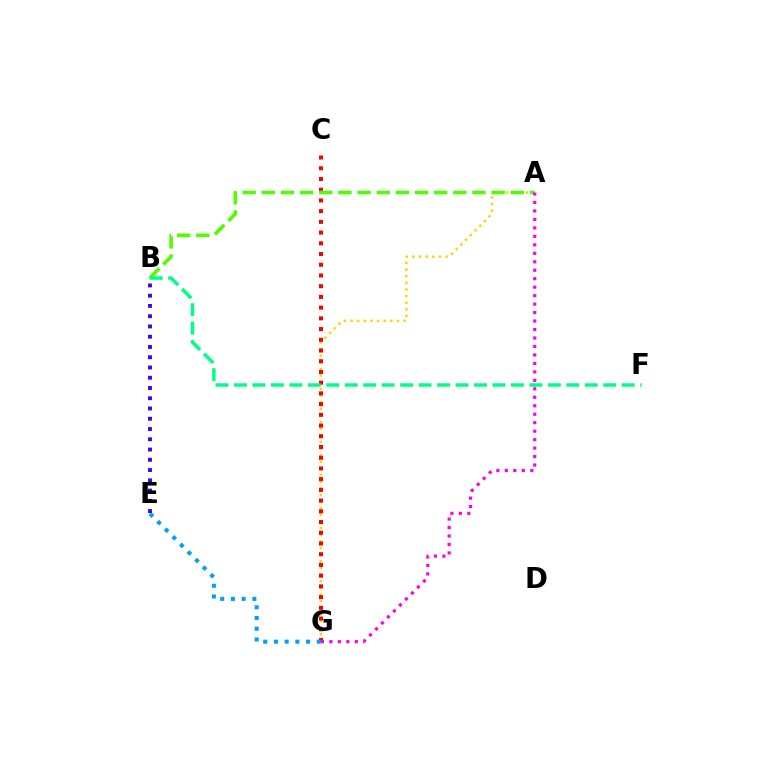{('A', 'G'): [{'color': '#ffd500', 'line_style': 'dotted', 'thickness': 1.8}, {'color': '#ff00ed', 'line_style': 'dotted', 'thickness': 2.3}], ('C', 'G'): [{'color': '#ff0000', 'line_style': 'dotted', 'thickness': 2.91}], ('A', 'B'): [{'color': '#4fff00', 'line_style': 'dashed', 'thickness': 2.6}], ('E', 'G'): [{'color': '#009eff', 'line_style': 'dotted', 'thickness': 2.91}], ('B', 'E'): [{'color': '#3700ff', 'line_style': 'dotted', 'thickness': 2.79}], ('B', 'F'): [{'color': '#00ff86', 'line_style': 'dashed', 'thickness': 2.51}]}